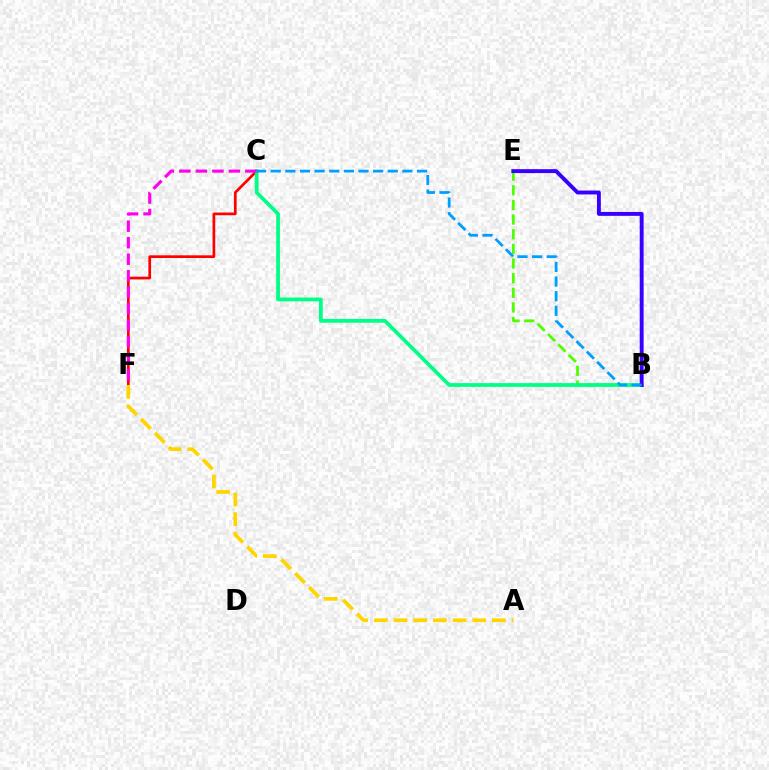{('B', 'E'): [{'color': '#4fff00', 'line_style': 'dashed', 'thickness': 1.99}, {'color': '#3700ff', 'line_style': 'solid', 'thickness': 2.81}], ('C', 'F'): [{'color': '#ff0000', 'line_style': 'solid', 'thickness': 1.95}, {'color': '#ff00ed', 'line_style': 'dashed', 'thickness': 2.24}], ('B', 'C'): [{'color': '#00ff86', 'line_style': 'solid', 'thickness': 2.71}, {'color': '#009eff', 'line_style': 'dashed', 'thickness': 1.99}], ('A', 'F'): [{'color': '#ffd500', 'line_style': 'dashed', 'thickness': 2.67}]}